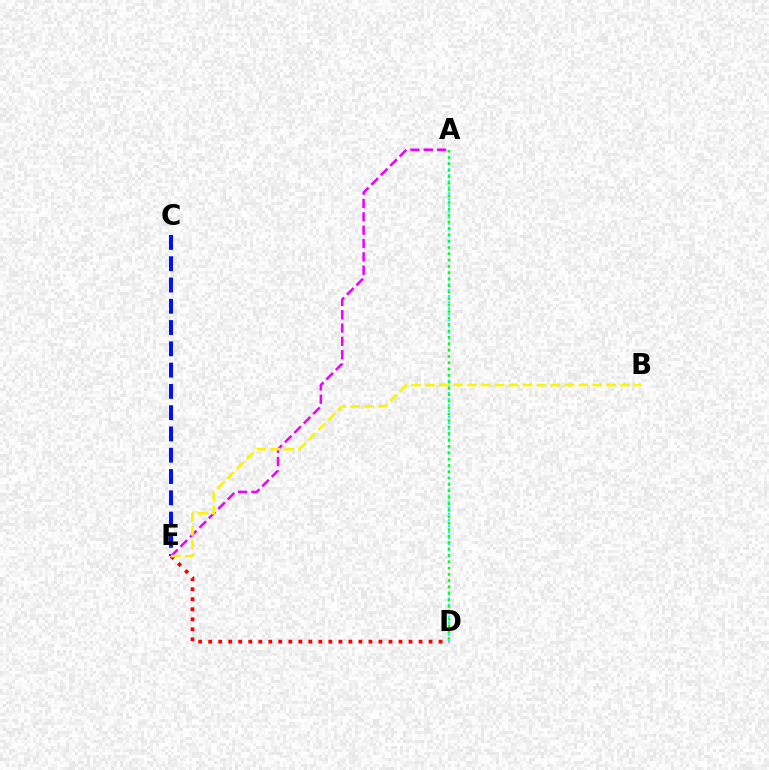{('D', 'E'): [{'color': '#ff0000', 'line_style': 'dotted', 'thickness': 2.72}], ('A', 'D'): [{'color': '#00fff6', 'line_style': 'dotted', 'thickness': 1.64}, {'color': '#08ff00', 'line_style': 'dotted', 'thickness': 1.74}], ('C', 'E'): [{'color': '#0010ff', 'line_style': 'dashed', 'thickness': 2.89}], ('A', 'E'): [{'color': '#ee00ff', 'line_style': 'dashed', 'thickness': 1.81}], ('B', 'E'): [{'color': '#fcf500', 'line_style': 'dashed', 'thickness': 1.89}]}